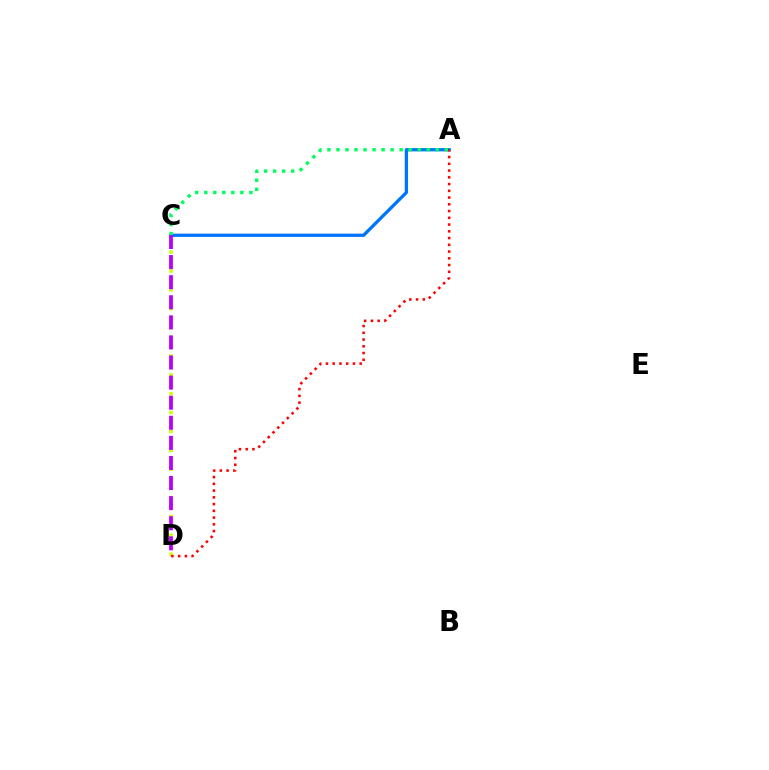{('A', 'C'): [{'color': '#0074ff', 'line_style': 'solid', 'thickness': 2.36}, {'color': '#00ff5c', 'line_style': 'dotted', 'thickness': 2.45}], ('C', 'D'): [{'color': '#d1ff00', 'line_style': 'dotted', 'thickness': 2.57}, {'color': '#b900ff', 'line_style': 'dashed', 'thickness': 2.73}], ('A', 'D'): [{'color': '#ff0000', 'line_style': 'dotted', 'thickness': 1.83}]}